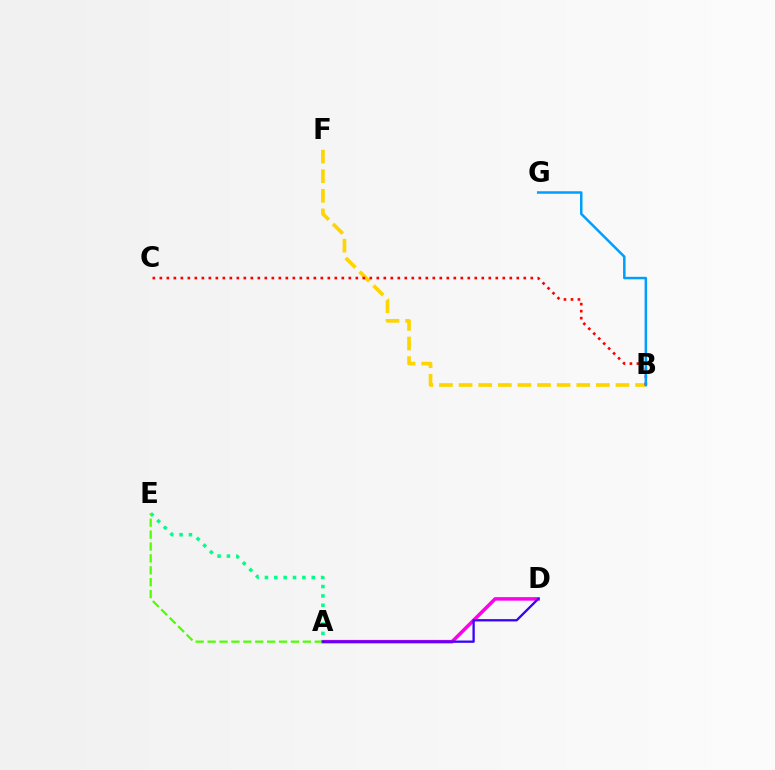{('A', 'D'): [{'color': '#ff00ed', 'line_style': 'solid', 'thickness': 2.54}, {'color': '#3700ff', 'line_style': 'solid', 'thickness': 1.65}], ('B', 'F'): [{'color': '#ffd500', 'line_style': 'dashed', 'thickness': 2.66}], ('B', 'C'): [{'color': '#ff0000', 'line_style': 'dotted', 'thickness': 1.9}], ('A', 'E'): [{'color': '#00ff86', 'line_style': 'dotted', 'thickness': 2.54}, {'color': '#4fff00', 'line_style': 'dashed', 'thickness': 1.62}], ('B', 'G'): [{'color': '#009eff', 'line_style': 'solid', 'thickness': 1.8}]}